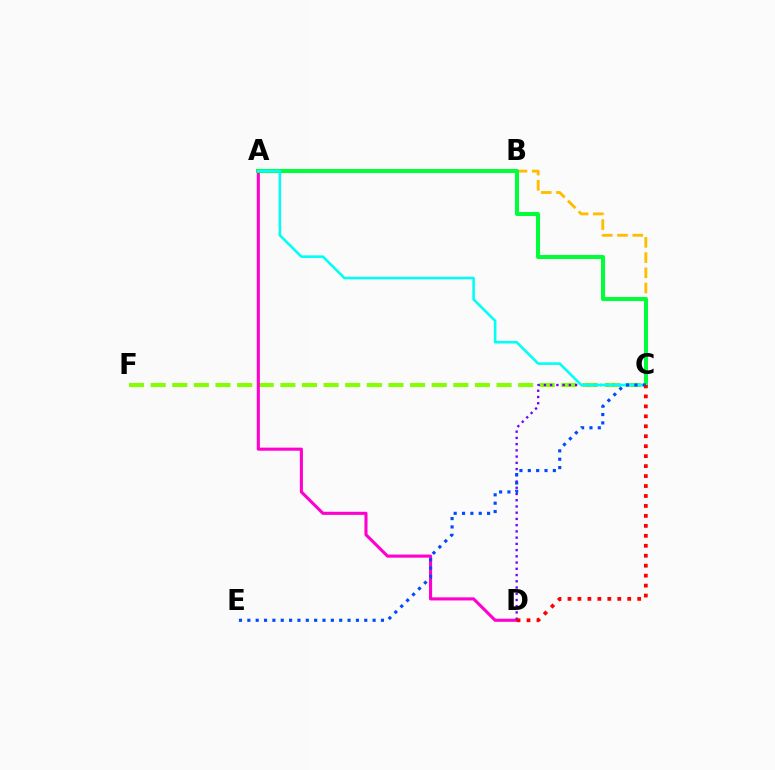{('B', 'C'): [{'color': '#ffbd00', 'line_style': 'dashed', 'thickness': 2.07}], ('C', 'F'): [{'color': '#84ff00', 'line_style': 'dashed', 'thickness': 2.94}], ('A', 'D'): [{'color': '#ff00cf', 'line_style': 'solid', 'thickness': 2.23}], ('A', 'C'): [{'color': '#00ff39', 'line_style': 'solid', 'thickness': 2.9}, {'color': '#00fff6', 'line_style': 'solid', 'thickness': 1.86}], ('C', 'D'): [{'color': '#7200ff', 'line_style': 'dotted', 'thickness': 1.69}, {'color': '#ff0000', 'line_style': 'dotted', 'thickness': 2.71}], ('C', 'E'): [{'color': '#004bff', 'line_style': 'dotted', 'thickness': 2.27}]}